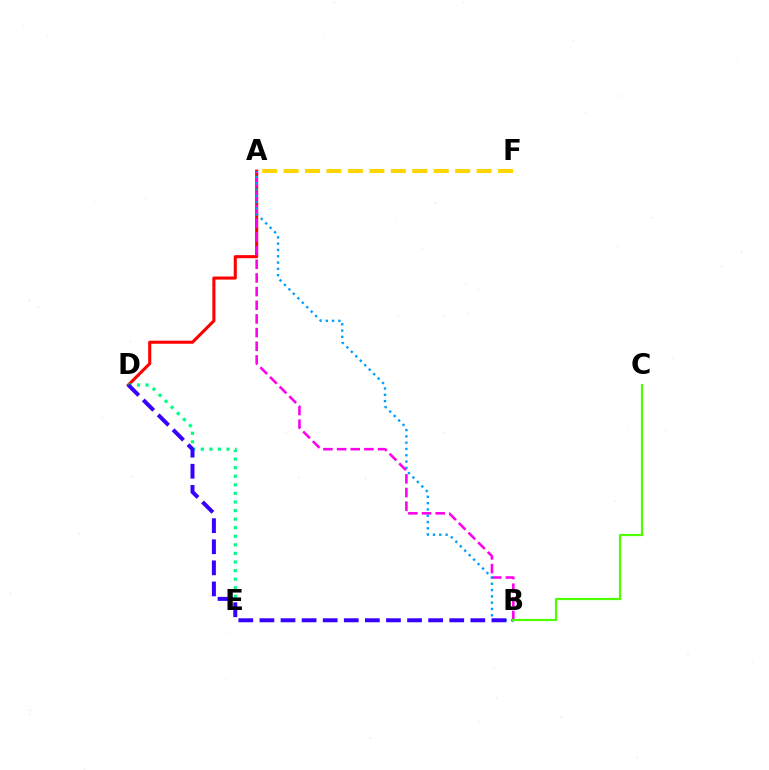{('A', 'D'): [{'color': '#ff0000', 'line_style': 'solid', 'thickness': 2.21}], ('A', 'B'): [{'color': '#ff00ed', 'line_style': 'dashed', 'thickness': 1.86}, {'color': '#009eff', 'line_style': 'dotted', 'thickness': 1.71}], ('D', 'E'): [{'color': '#00ff86', 'line_style': 'dotted', 'thickness': 2.33}], ('B', 'D'): [{'color': '#3700ff', 'line_style': 'dashed', 'thickness': 2.87}], ('A', 'F'): [{'color': '#ffd500', 'line_style': 'dashed', 'thickness': 2.91}], ('B', 'C'): [{'color': '#4fff00', 'line_style': 'solid', 'thickness': 1.6}]}